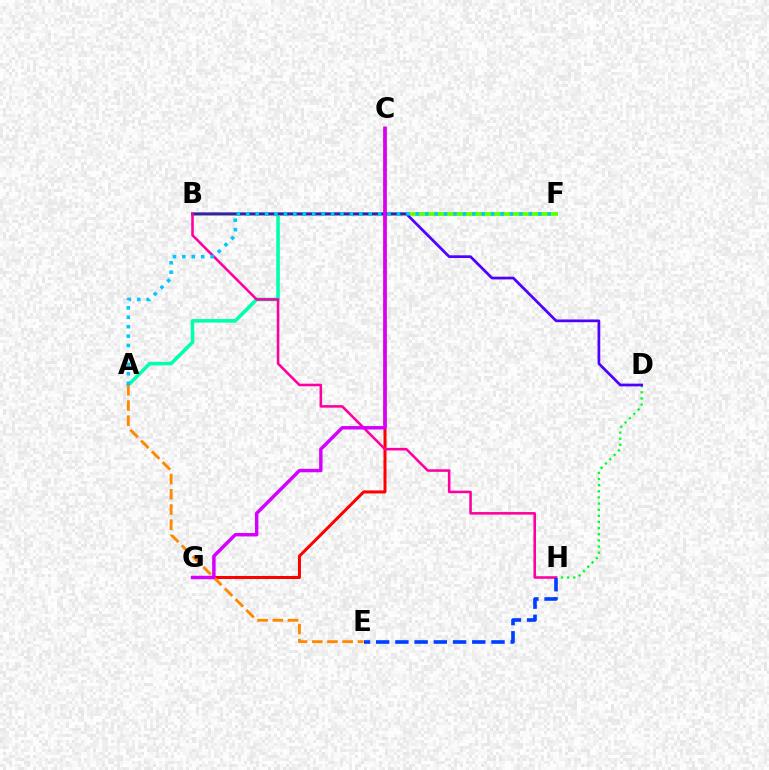{('A', 'F'): [{'color': '#00ffaf', 'line_style': 'solid', 'thickness': 2.57}, {'color': '#00c7ff', 'line_style': 'dotted', 'thickness': 2.56}], ('D', 'H'): [{'color': '#00ff27', 'line_style': 'dotted', 'thickness': 1.67}], ('B', 'F'): [{'color': '#eeff00', 'line_style': 'dashed', 'thickness': 2.68}, {'color': '#66ff00', 'line_style': 'solid', 'thickness': 2.61}], ('B', 'D'): [{'color': '#4f00ff', 'line_style': 'solid', 'thickness': 1.96}], ('C', 'G'): [{'color': '#ff0000', 'line_style': 'solid', 'thickness': 2.17}, {'color': '#d600ff', 'line_style': 'solid', 'thickness': 2.48}], ('A', 'E'): [{'color': '#ff8800', 'line_style': 'dashed', 'thickness': 2.07}], ('B', 'H'): [{'color': '#ff00a0', 'line_style': 'solid', 'thickness': 1.85}], ('E', 'H'): [{'color': '#003fff', 'line_style': 'dashed', 'thickness': 2.61}]}